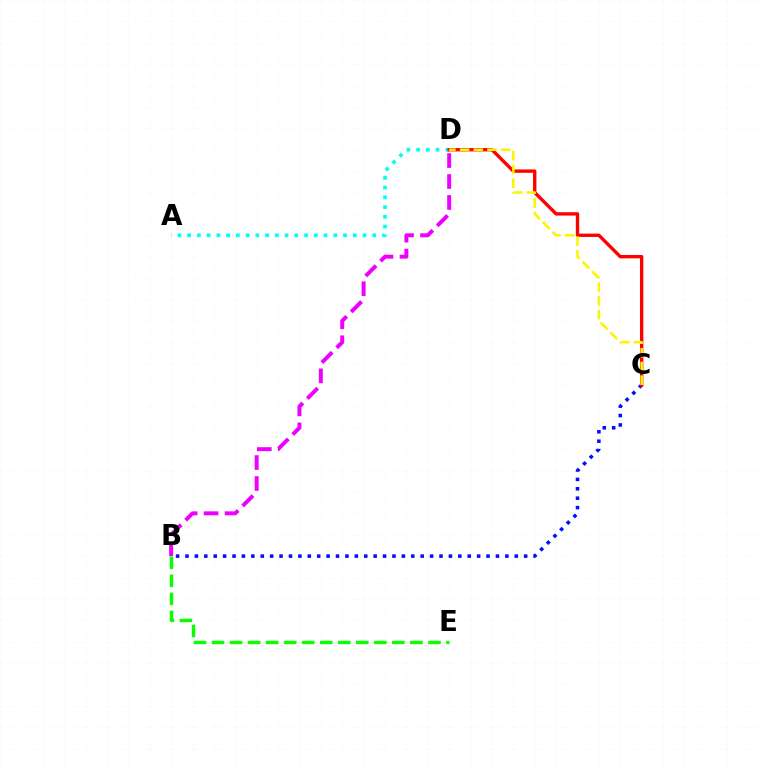{('A', 'D'): [{'color': '#00fff6', 'line_style': 'dotted', 'thickness': 2.65}], ('B', 'E'): [{'color': '#08ff00', 'line_style': 'dashed', 'thickness': 2.45}], ('B', 'C'): [{'color': '#0010ff', 'line_style': 'dotted', 'thickness': 2.56}], ('C', 'D'): [{'color': '#ff0000', 'line_style': 'solid', 'thickness': 2.42}, {'color': '#fcf500', 'line_style': 'dashed', 'thickness': 1.86}], ('B', 'D'): [{'color': '#ee00ff', 'line_style': 'dashed', 'thickness': 2.85}]}